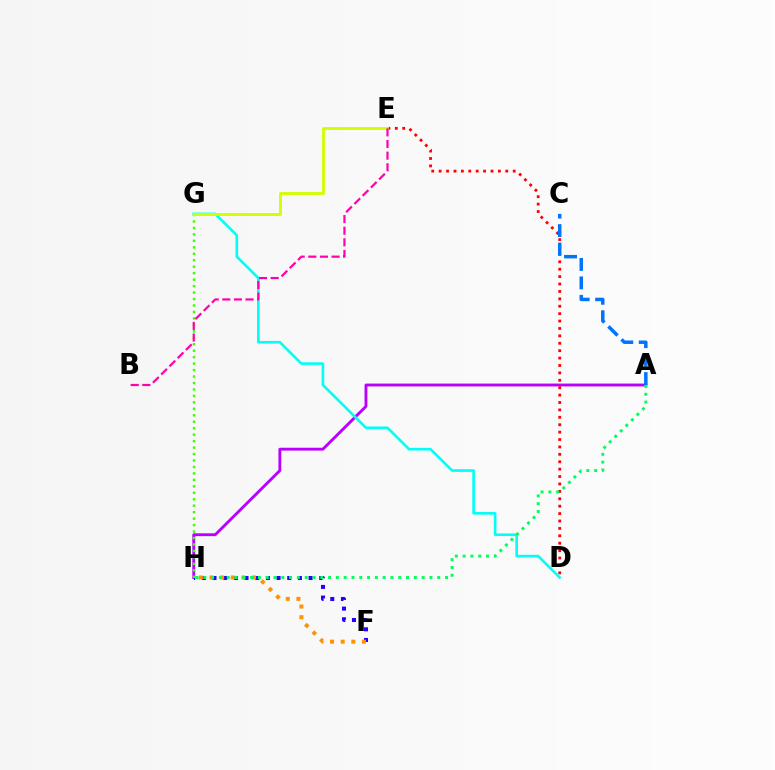{('A', 'H'): [{'color': '#b900ff', 'line_style': 'solid', 'thickness': 2.06}, {'color': '#00ff5c', 'line_style': 'dotted', 'thickness': 2.12}], ('F', 'H'): [{'color': '#2500ff', 'line_style': 'dotted', 'thickness': 2.9}, {'color': '#ff9400', 'line_style': 'dotted', 'thickness': 2.89}], ('D', 'E'): [{'color': '#ff0000', 'line_style': 'dotted', 'thickness': 2.01}], ('G', 'H'): [{'color': '#3dff00', 'line_style': 'dotted', 'thickness': 1.76}], ('D', 'G'): [{'color': '#00fff6', 'line_style': 'solid', 'thickness': 1.89}], ('A', 'C'): [{'color': '#0074ff', 'line_style': 'dashed', 'thickness': 2.51}], ('E', 'G'): [{'color': '#d1ff00', 'line_style': 'solid', 'thickness': 2.05}], ('B', 'E'): [{'color': '#ff00ac', 'line_style': 'dashed', 'thickness': 1.58}]}